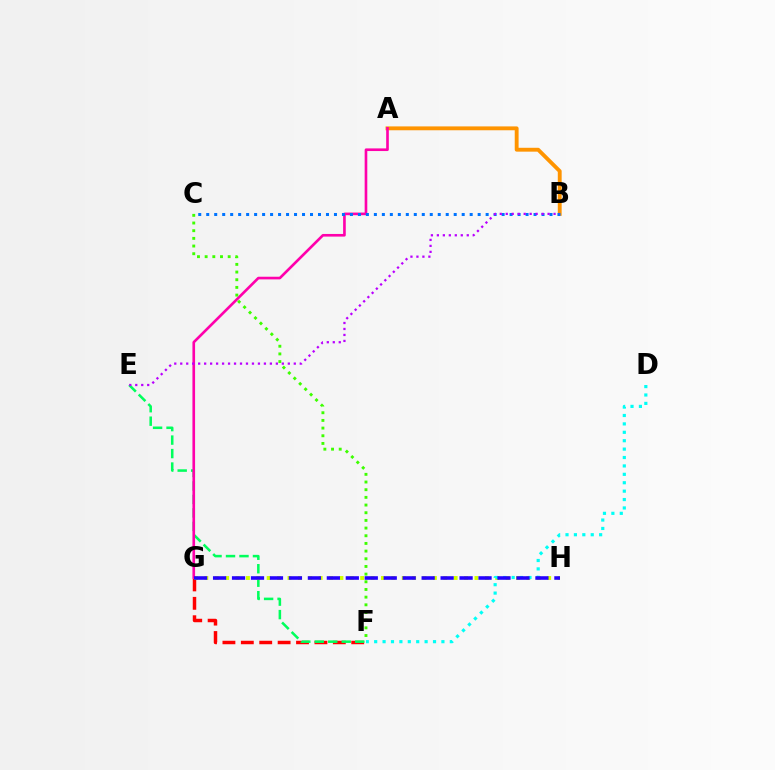{('F', 'G'): [{'color': '#ff0000', 'line_style': 'dashed', 'thickness': 2.5}], ('A', 'B'): [{'color': '#ff9400', 'line_style': 'solid', 'thickness': 2.78}], ('E', 'F'): [{'color': '#00ff5c', 'line_style': 'dashed', 'thickness': 1.83}], ('G', 'H'): [{'color': '#d1ff00', 'line_style': 'dotted', 'thickness': 2.82}, {'color': '#2500ff', 'line_style': 'dashed', 'thickness': 2.58}], ('A', 'G'): [{'color': '#ff00ac', 'line_style': 'solid', 'thickness': 1.9}], ('D', 'F'): [{'color': '#00fff6', 'line_style': 'dotted', 'thickness': 2.28}], ('B', 'C'): [{'color': '#0074ff', 'line_style': 'dotted', 'thickness': 2.17}], ('B', 'E'): [{'color': '#b900ff', 'line_style': 'dotted', 'thickness': 1.62}], ('C', 'F'): [{'color': '#3dff00', 'line_style': 'dotted', 'thickness': 2.09}]}